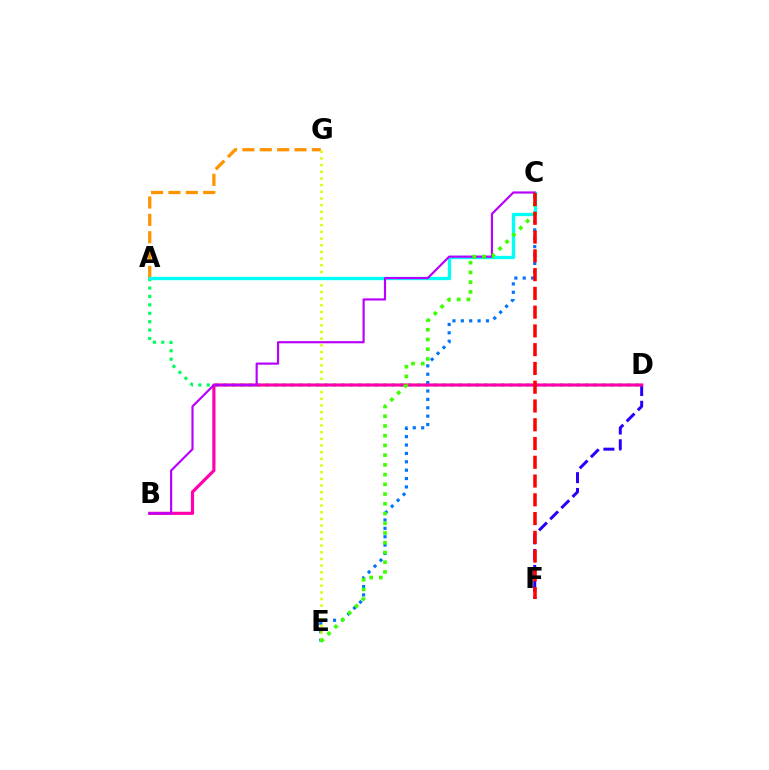{('A', 'G'): [{'color': '#ff9400', 'line_style': 'dashed', 'thickness': 2.36}], ('A', 'D'): [{'color': '#00ff5c', 'line_style': 'dotted', 'thickness': 2.28}], ('D', 'F'): [{'color': '#2500ff', 'line_style': 'dashed', 'thickness': 2.14}], ('C', 'E'): [{'color': '#0074ff', 'line_style': 'dotted', 'thickness': 2.28}, {'color': '#3dff00', 'line_style': 'dotted', 'thickness': 2.64}], ('E', 'G'): [{'color': '#d1ff00', 'line_style': 'dotted', 'thickness': 1.81}], ('B', 'D'): [{'color': '#ff00ac', 'line_style': 'solid', 'thickness': 2.28}], ('A', 'C'): [{'color': '#00fff6', 'line_style': 'solid', 'thickness': 2.4}], ('B', 'C'): [{'color': '#b900ff', 'line_style': 'solid', 'thickness': 1.56}], ('C', 'F'): [{'color': '#ff0000', 'line_style': 'dashed', 'thickness': 2.55}]}